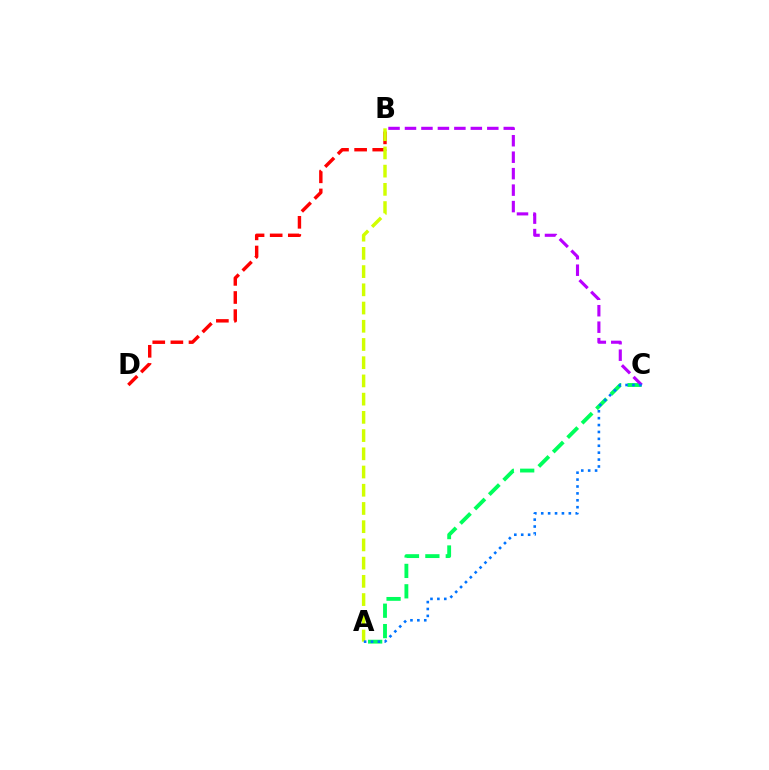{('B', 'D'): [{'color': '#ff0000', 'line_style': 'dashed', 'thickness': 2.46}], ('A', 'B'): [{'color': '#d1ff00', 'line_style': 'dashed', 'thickness': 2.48}], ('A', 'C'): [{'color': '#00ff5c', 'line_style': 'dashed', 'thickness': 2.77}, {'color': '#0074ff', 'line_style': 'dotted', 'thickness': 1.88}], ('B', 'C'): [{'color': '#b900ff', 'line_style': 'dashed', 'thickness': 2.24}]}